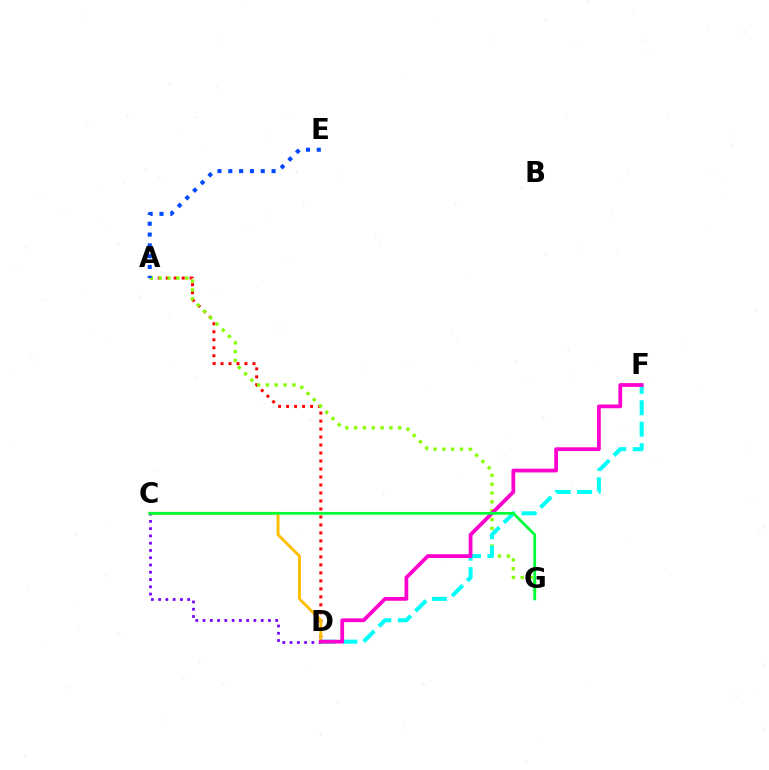{('A', 'D'): [{'color': '#ff0000', 'line_style': 'dotted', 'thickness': 2.17}], ('A', 'G'): [{'color': '#84ff00', 'line_style': 'dotted', 'thickness': 2.4}], ('C', 'D'): [{'color': '#ffbd00', 'line_style': 'solid', 'thickness': 2.08}, {'color': '#7200ff', 'line_style': 'dotted', 'thickness': 1.97}], ('D', 'F'): [{'color': '#00fff6', 'line_style': 'dashed', 'thickness': 2.92}, {'color': '#ff00cf', 'line_style': 'solid', 'thickness': 2.7}], ('A', 'E'): [{'color': '#004bff', 'line_style': 'dotted', 'thickness': 2.94}], ('C', 'G'): [{'color': '#00ff39', 'line_style': 'solid', 'thickness': 2.0}]}